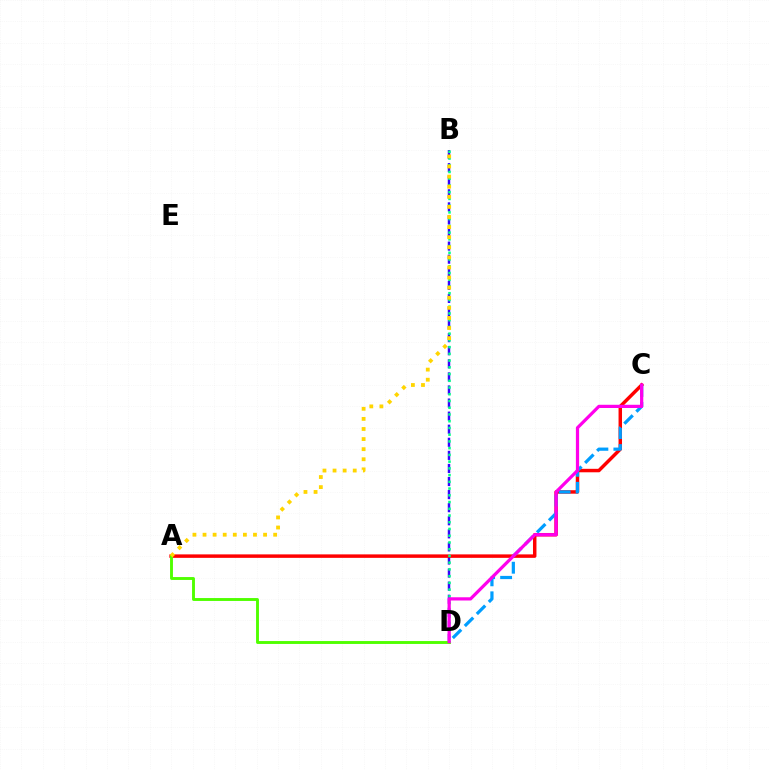{('B', 'D'): [{'color': '#3700ff', 'line_style': 'dashed', 'thickness': 1.78}, {'color': '#00ff86', 'line_style': 'dotted', 'thickness': 1.83}], ('A', 'C'): [{'color': '#ff0000', 'line_style': 'solid', 'thickness': 2.5}], ('A', 'D'): [{'color': '#4fff00', 'line_style': 'solid', 'thickness': 2.08}], ('C', 'D'): [{'color': '#009eff', 'line_style': 'dashed', 'thickness': 2.31}, {'color': '#ff00ed', 'line_style': 'solid', 'thickness': 2.32}], ('A', 'B'): [{'color': '#ffd500', 'line_style': 'dotted', 'thickness': 2.74}]}